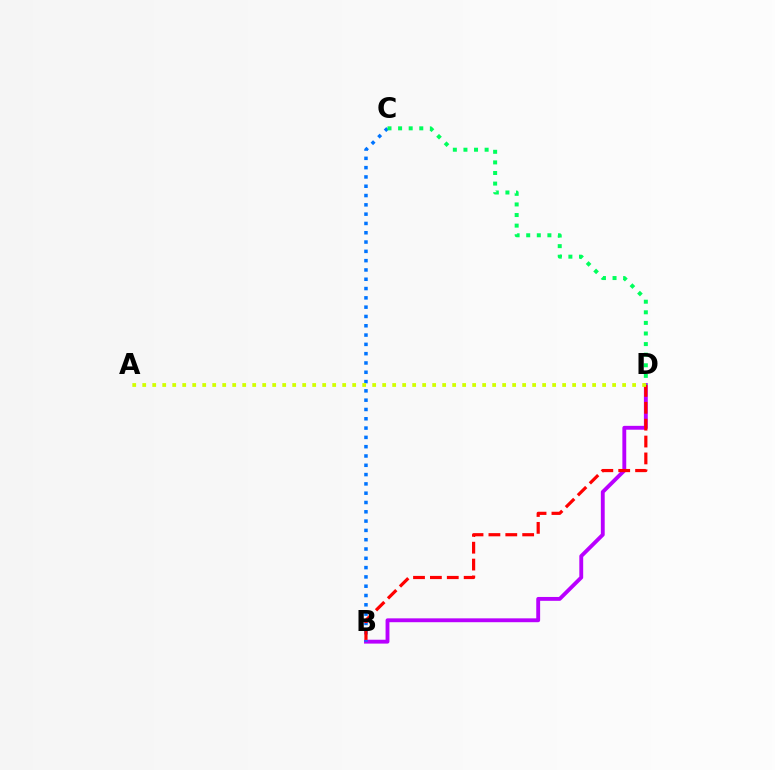{('B', 'D'): [{'color': '#b900ff', 'line_style': 'solid', 'thickness': 2.78}, {'color': '#ff0000', 'line_style': 'dashed', 'thickness': 2.29}], ('B', 'C'): [{'color': '#0074ff', 'line_style': 'dotted', 'thickness': 2.53}], ('C', 'D'): [{'color': '#00ff5c', 'line_style': 'dotted', 'thickness': 2.88}], ('A', 'D'): [{'color': '#d1ff00', 'line_style': 'dotted', 'thickness': 2.72}]}